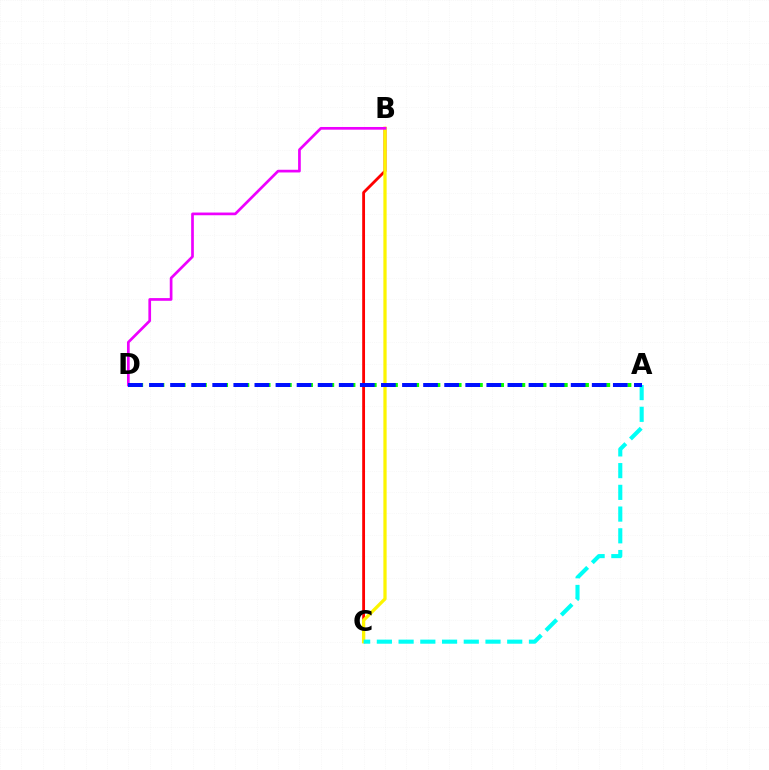{('A', 'D'): [{'color': '#08ff00', 'line_style': 'dotted', 'thickness': 2.88}, {'color': '#0010ff', 'line_style': 'dashed', 'thickness': 2.86}], ('B', 'C'): [{'color': '#ff0000', 'line_style': 'solid', 'thickness': 2.04}, {'color': '#fcf500', 'line_style': 'solid', 'thickness': 2.34}], ('A', 'C'): [{'color': '#00fff6', 'line_style': 'dashed', 'thickness': 2.95}], ('B', 'D'): [{'color': '#ee00ff', 'line_style': 'solid', 'thickness': 1.94}]}